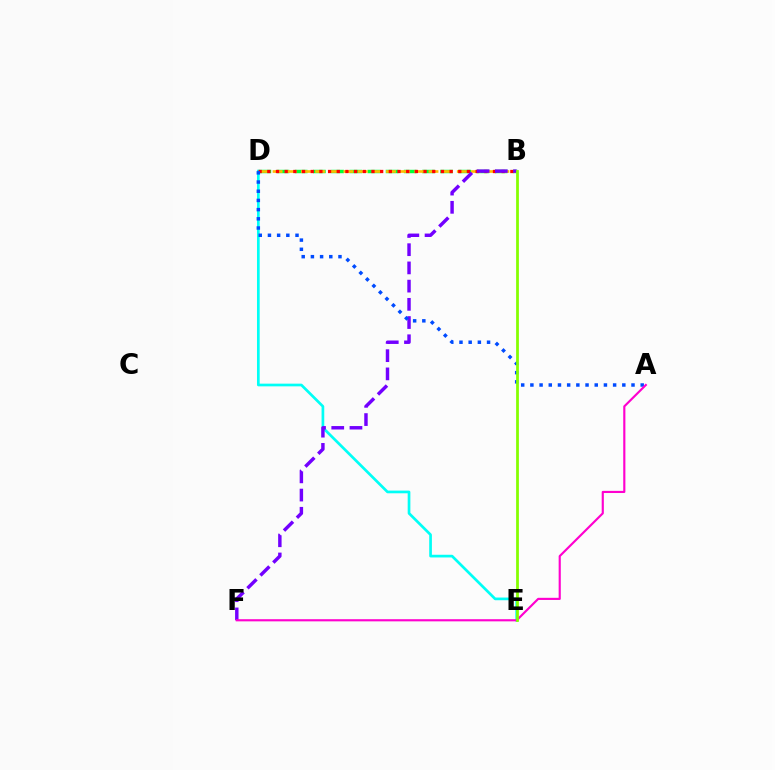{('B', 'D'): [{'color': '#00ff39', 'line_style': 'dashed', 'thickness': 2.47}, {'color': '#ffbd00', 'line_style': 'dashed', 'thickness': 1.92}, {'color': '#ff0000', 'line_style': 'dotted', 'thickness': 2.36}], ('D', 'E'): [{'color': '#00fff6', 'line_style': 'solid', 'thickness': 1.94}], ('B', 'F'): [{'color': '#7200ff', 'line_style': 'dashed', 'thickness': 2.47}], ('A', 'D'): [{'color': '#004bff', 'line_style': 'dotted', 'thickness': 2.5}], ('A', 'F'): [{'color': '#ff00cf', 'line_style': 'solid', 'thickness': 1.54}], ('B', 'E'): [{'color': '#84ff00', 'line_style': 'solid', 'thickness': 1.99}]}